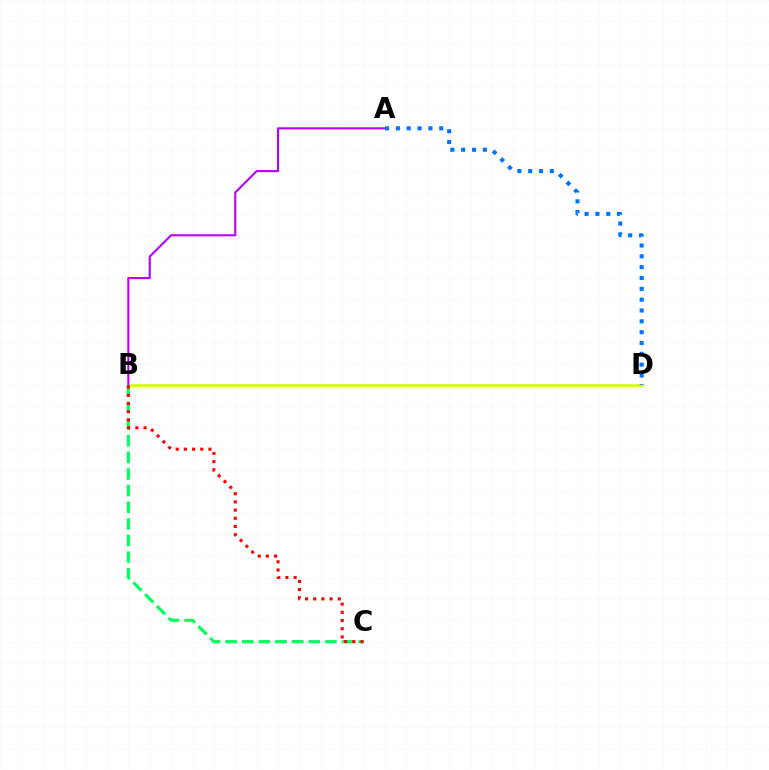{('B', 'C'): [{'color': '#00ff5c', 'line_style': 'dashed', 'thickness': 2.26}, {'color': '#ff0000', 'line_style': 'dotted', 'thickness': 2.23}], ('B', 'D'): [{'color': '#d1ff00', 'line_style': 'solid', 'thickness': 1.97}], ('A', 'B'): [{'color': '#b900ff', 'line_style': 'solid', 'thickness': 1.52}], ('A', 'D'): [{'color': '#0074ff', 'line_style': 'dotted', 'thickness': 2.94}]}